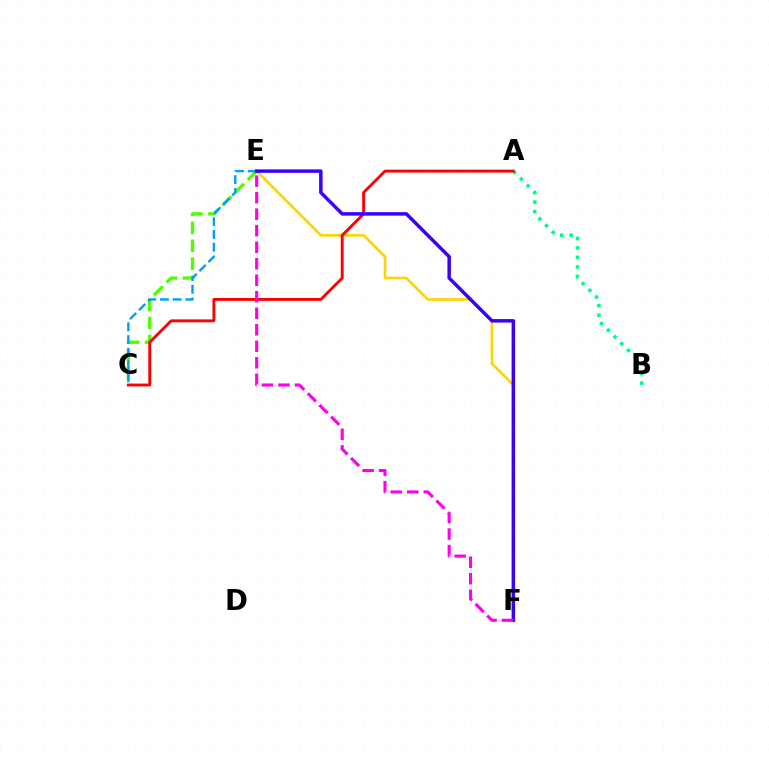{('A', 'B'): [{'color': '#00ff86', 'line_style': 'dotted', 'thickness': 2.58}], ('C', 'E'): [{'color': '#4fff00', 'line_style': 'dashed', 'thickness': 2.43}, {'color': '#009eff', 'line_style': 'dashed', 'thickness': 1.73}], ('E', 'F'): [{'color': '#ffd500', 'line_style': 'solid', 'thickness': 1.9}, {'color': '#3700ff', 'line_style': 'solid', 'thickness': 2.5}, {'color': '#ff00ed', 'line_style': 'dashed', 'thickness': 2.24}], ('A', 'C'): [{'color': '#ff0000', 'line_style': 'solid', 'thickness': 2.07}]}